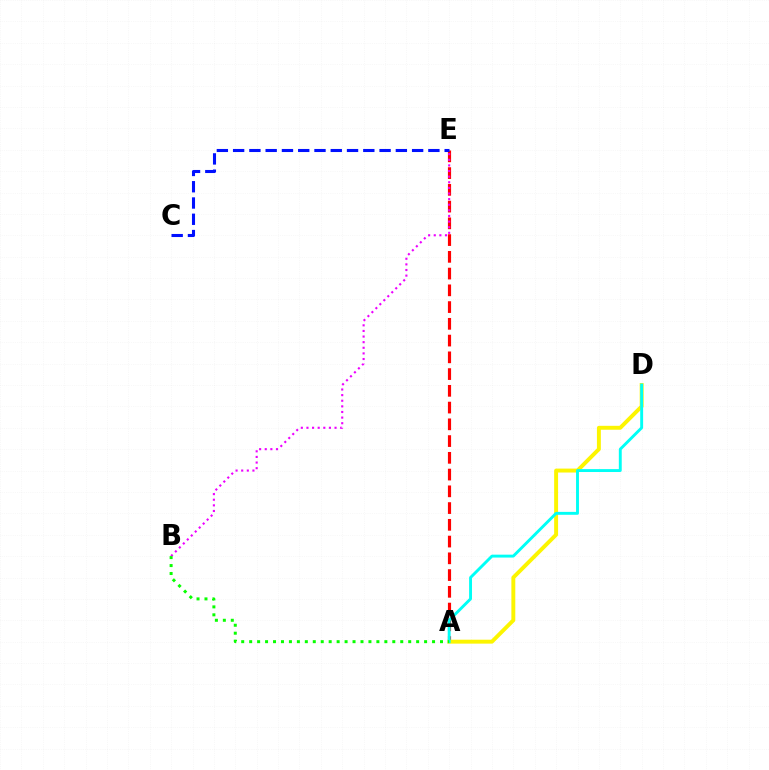{('A', 'E'): [{'color': '#ff0000', 'line_style': 'dashed', 'thickness': 2.28}], ('A', 'D'): [{'color': '#fcf500', 'line_style': 'solid', 'thickness': 2.83}, {'color': '#00fff6', 'line_style': 'solid', 'thickness': 2.09}], ('B', 'E'): [{'color': '#ee00ff', 'line_style': 'dotted', 'thickness': 1.53}], ('C', 'E'): [{'color': '#0010ff', 'line_style': 'dashed', 'thickness': 2.21}], ('A', 'B'): [{'color': '#08ff00', 'line_style': 'dotted', 'thickness': 2.16}]}